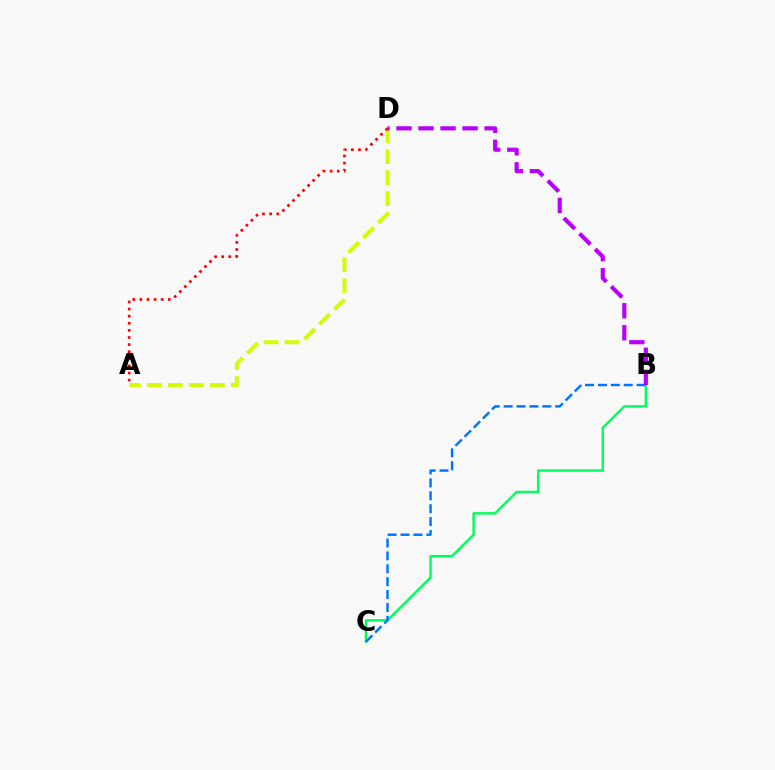{('A', 'D'): [{'color': '#d1ff00', 'line_style': 'dashed', 'thickness': 2.85}, {'color': '#ff0000', 'line_style': 'dotted', 'thickness': 1.93}], ('B', 'C'): [{'color': '#00ff5c', 'line_style': 'solid', 'thickness': 1.74}, {'color': '#0074ff', 'line_style': 'dashed', 'thickness': 1.75}], ('B', 'D'): [{'color': '#b900ff', 'line_style': 'dashed', 'thickness': 2.99}]}